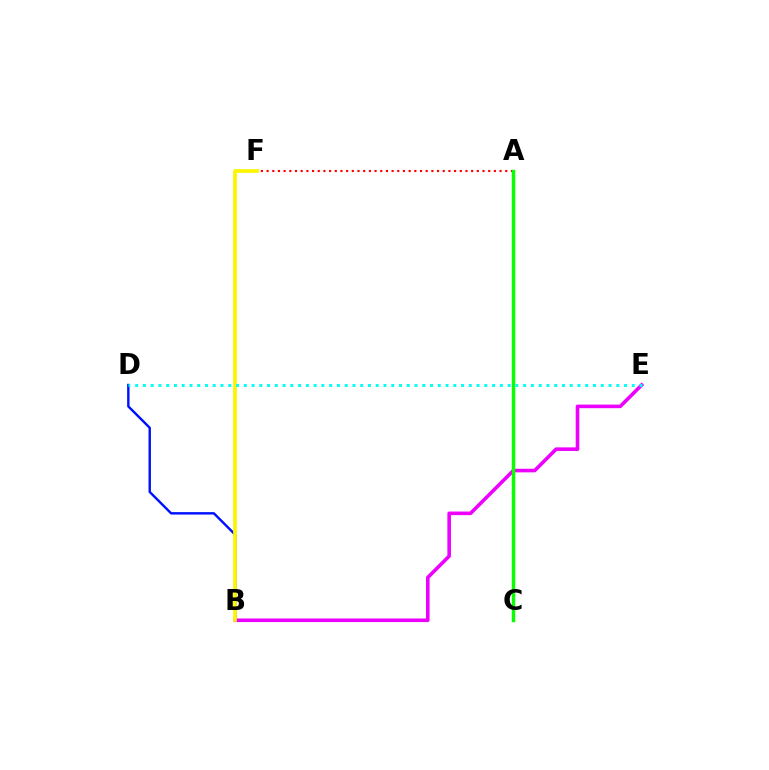{('B', 'E'): [{'color': '#ee00ff', 'line_style': 'solid', 'thickness': 2.59}], ('B', 'D'): [{'color': '#0010ff', 'line_style': 'solid', 'thickness': 1.74}], ('A', 'F'): [{'color': '#ff0000', 'line_style': 'dotted', 'thickness': 1.54}], ('B', 'F'): [{'color': '#fcf500', 'line_style': 'solid', 'thickness': 2.65}], ('A', 'C'): [{'color': '#08ff00', 'line_style': 'solid', 'thickness': 2.47}], ('D', 'E'): [{'color': '#00fff6', 'line_style': 'dotted', 'thickness': 2.11}]}